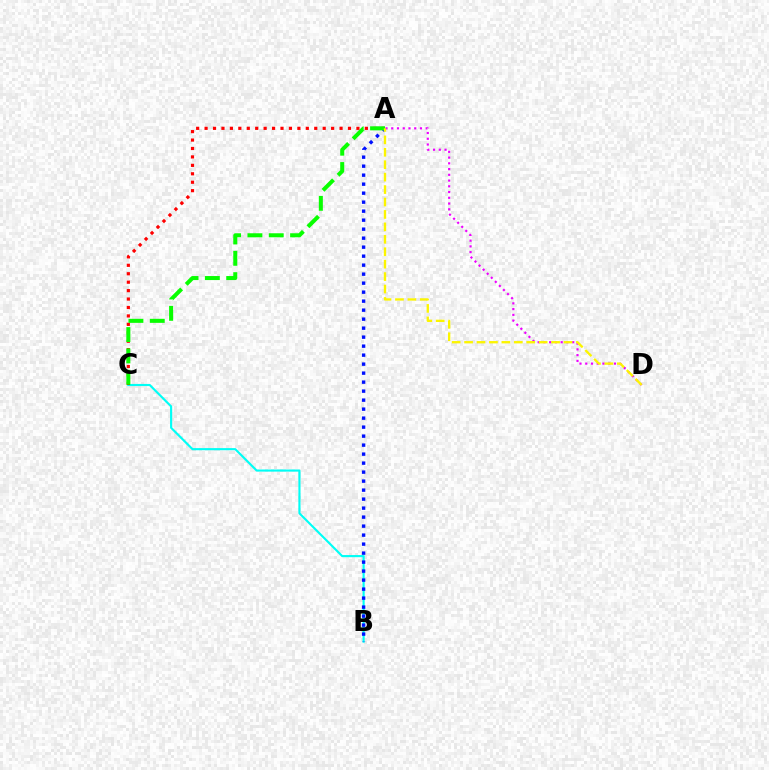{('B', 'C'): [{'color': '#00fff6', 'line_style': 'solid', 'thickness': 1.54}], ('A', 'B'): [{'color': '#0010ff', 'line_style': 'dotted', 'thickness': 2.44}], ('A', 'C'): [{'color': '#ff0000', 'line_style': 'dotted', 'thickness': 2.29}, {'color': '#08ff00', 'line_style': 'dashed', 'thickness': 2.9}], ('A', 'D'): [{'color': '#ee00ff', 'line_style': 'dotted', 'thickness': 1.56}, {'color': '#fcf500', 'line_style': 'dashed', 'thickness': 1.69}]}